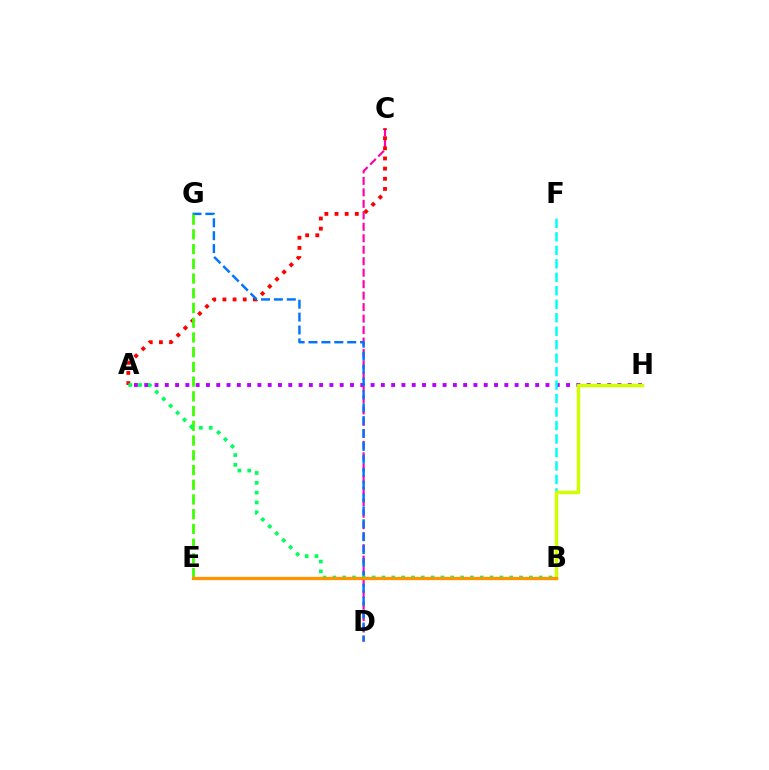{('A', 'H'): [{'color': '#b900ff', 'line_style': 'dotted', 'thickness': 2.8}], ('C', 'D'): [{'color': '#ff00ac', 'line_style': 'dashed', 'thickness': 1.56}], ('A', 'C'): [{'color': '#ff0000', 'line_style': 'dotted', 'thickness': 2.76}], ('B', 'F'): [{'color': '#00fff6', 'line_style': 'dashed', 'thickness': 1.83}], ('D', 'G'): [{'color': '#0074ff', 'line_style': 'dashed', 'thickness': 1.75}], ('B', 'E'): [{'color': '#2500ff', 'line_style': 'solid', 'thickness': 2.08}, {'color': '#ff9400', 'line_style': 'solid', 'thickness': 2.36}], ('E', 'G'): [{'color': '#3dff00', 'line_style': 'dashed', 'thickness': 2.0}], ('A', 'B'): [{'color': '#00ff5c', 'line_style': 'dotted', 'thickness': 2.67}], ('B', 'H'): [{'color': '#d1ff00', 'line_style': 'solid', 'thickness': 2.5}]}